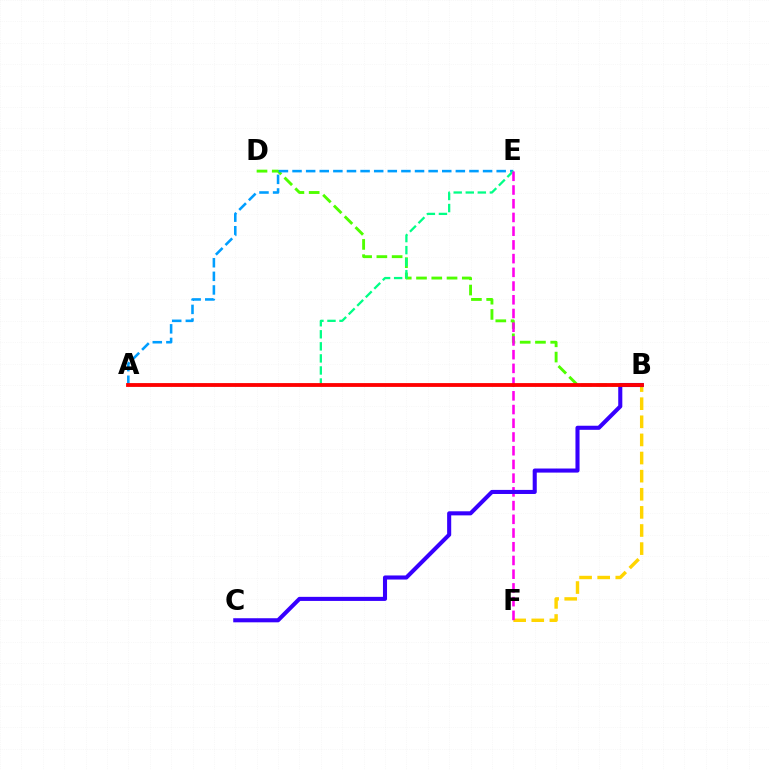{('B', 'D'): [{'color': '#4fff00', 'line_style': 'dashed', 'thickness': 2.07}], ('B', 'F'): [{'color': '#ffd500', 'line_style': 'dashed', 'thickness': 2.46}], ('A', 'E'): [{'color': '#009eff', 'line_style': 'dashed', 'thickness': 1.85}, {'color': '#00ff86', 'line_style': 'dashed', 'thickness': 1.64}], ('E', 'F'): [{'color': '#ff00ed', 'line_style': 'dashed', 'thickness': 1.86}], ('B', 'C'): [{'color': '#3700ff', 'line_style': 'solid', 'thickness': 2.94}], ('A', 'B'): [{'color': '#ff0000', 'line_style': 'solid', 'thickness': 2.75}]}